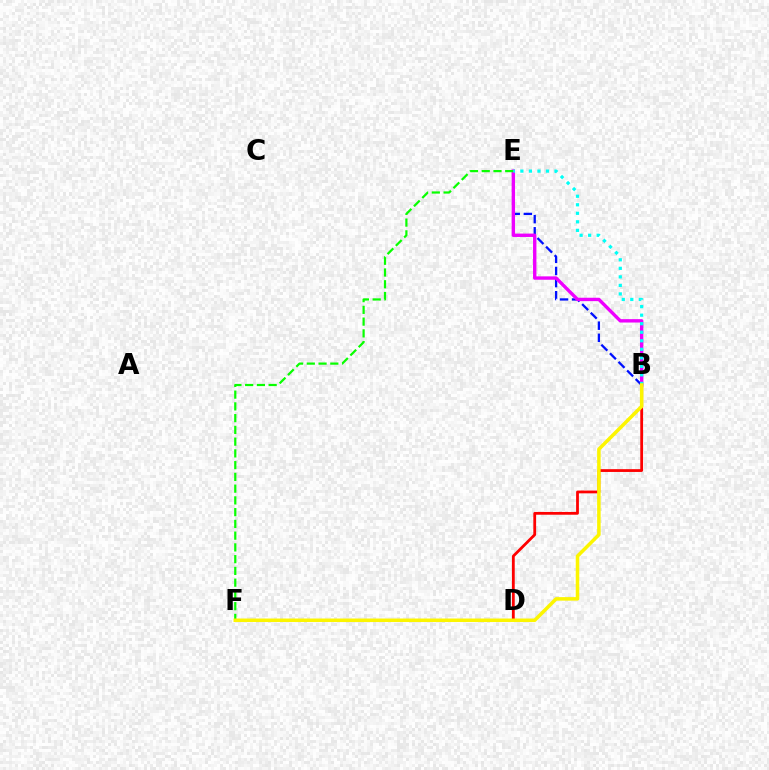{('B', 'D'): [{'color': '#ff0000', 'line_style': 'solid', 'thickness': 2.01}], ('B', 'E'): [{'color': '#0010ff', 'line_style': 'dashed', 'thickness': 1.65}, {'color': '#ee00ff', 'line_style': 'solid', 'thickness': 2.44}, {'color': '#00fff6', 'line_style': 'dotted', 'thickness': 2.32}], ('E', 'F'): [{'color': '#08ff00', 'line_style': 'dashed', 'thickness': 1.6}], ('B', 'F'): [{'color': '#fcf500', 'line_style': 'solid', 'thickness': 2.54}]}